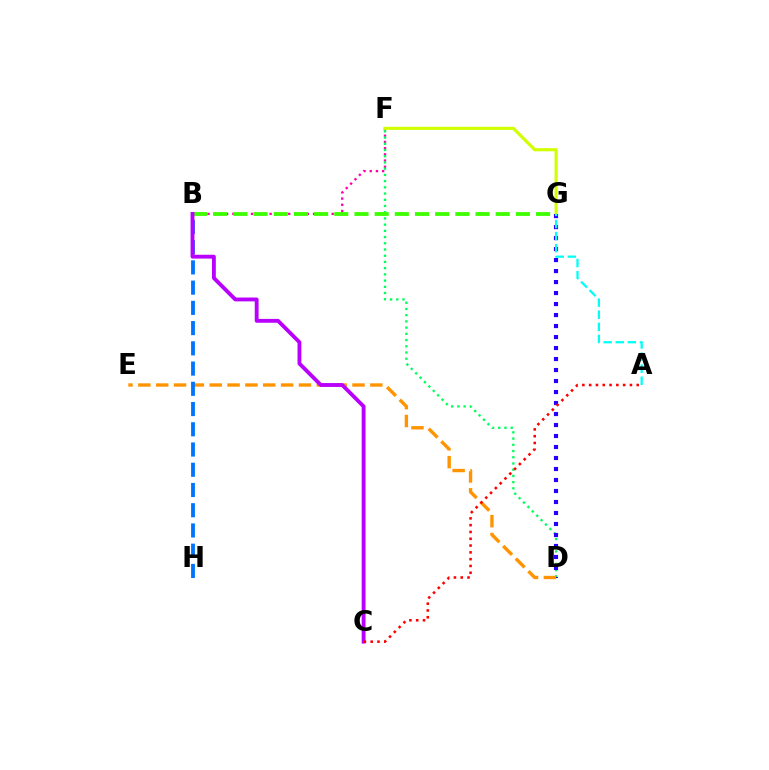{('B', 'F'): [{'color': '#ff00ac', 'line_style': 'dotted', 'thickness': 1.69}], ('D', 'F'): [{'color': '#00ff5c', 'line_style': 'dotted', 'thickness': 1.69}], ('F', 'G'): [{'color': '#d1ff00', 'line_style': 'solid', 'thickness': 2.25}], ('D', 'G'): [{'color': '#2500ff', 'line_style': 'dotted', 'thickness': 2.99}], ('D', 'E'): [{'color': '#ff9400', 'line_style': 'dashed', 'thickness': 2.42}], ('B', 'H'): [{'color': '#0074ff', 'line_style': 'dashed', 'thickness': 2.75}], ('B', 'G'): [{'color': '#3dff00', 'line_style': 'dashed', 'thickness': 2.74}], ('A', 'G'): [{'color': '#00fff6', 'line_style': 'dashed', 'thickness': 1.64}], ('B', 'C'): [{'color': '#b900ff', 'line_style': 'solid', 'thickness': 2.77}], ('A', 'C'): [{'color': '#ff0000', 'line_style': 'dotted', 'thickness': 1.85}]}